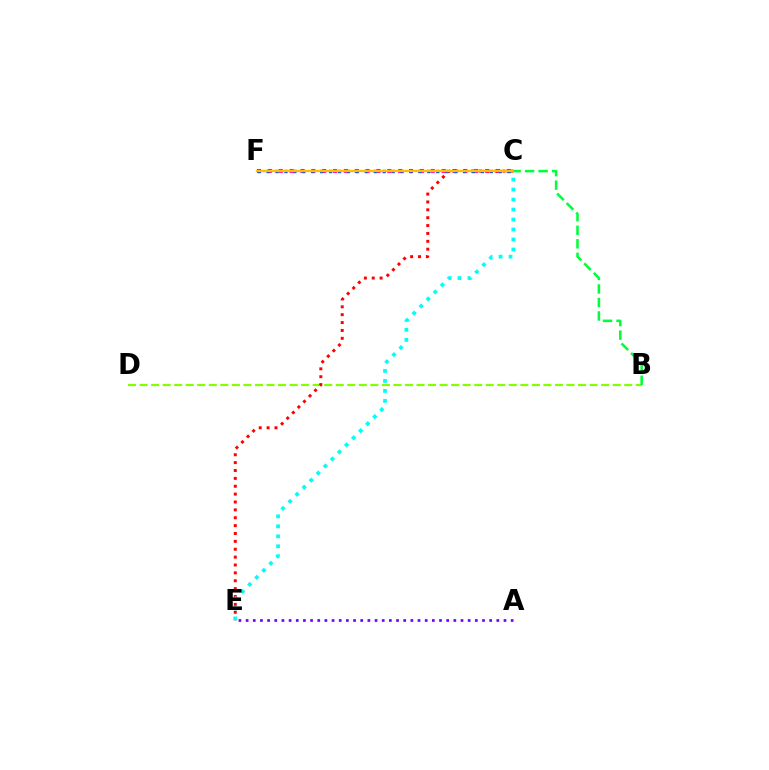{('A', 'E'): [{'color': '#7200ff', 'line_style': 'dotted', 'thickness': 1.95}], ('B', 'D'): [{'color': '#84ff00', 'line_style': 'dashed', 'thickness': 1.57}], ('C', 'F'): [{'color': '#ff00cf', 'line_style': 'dotted', 'thickness': 2.95}, {'color': '#004bff', 'line_style': 'dotted', 'thickness': 2.43}, {'color': '#ffbd00', 'line_style': 'solid', 'thickness': 1.67}], ('C', 'E'): [{'color': '#ff0000', 'line_style': 'dotted', 'thickness': 2.14}, {'color': '#00fff6', 'line_style': 'dotted', 'thickness': 2.71}], ('B', 'C'): [{'color': '#00ff39', 'line_style': 'dashed', 'thickness': 1.84}]}